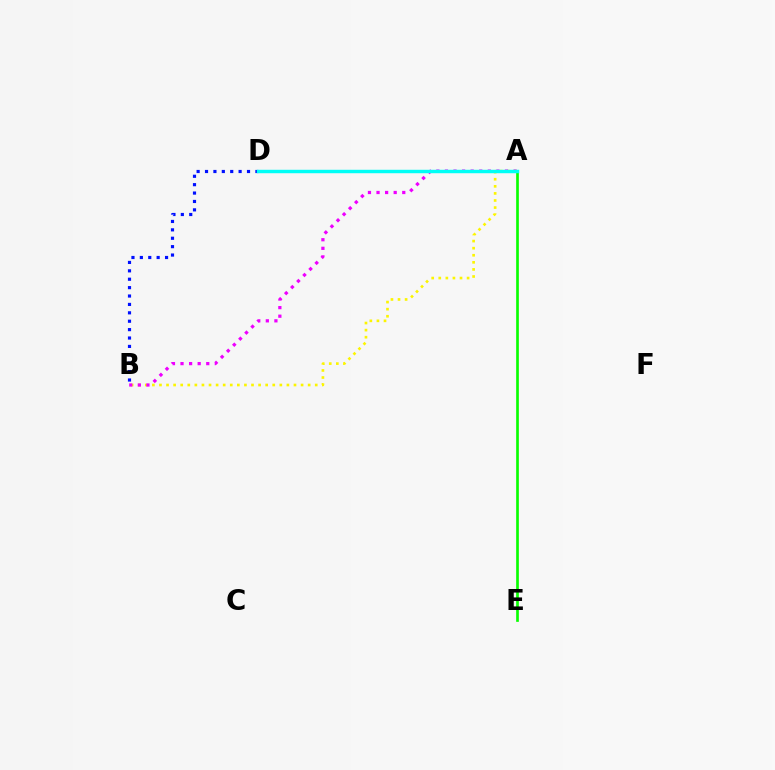{('A', 'E'): [{'color': '#08ff00', 'line_style': 'solid', 'thickness': 1.93}], ('A', 'B'): [{'color': '#fcf500', 'line_style': 'dotted', 'thickness': 1.92}, {'color': '#ee00ff', 'line_style': 'dotted', 'thickness': 2.33}], ('B', 'D'): [{'color': '#0010ff', 'line_style': 'dotted', 'thickness': 2.28}], ('A', 'D'): [{'color': '#ff0000', 'line_style': 'dotted', 'thickness': 2.16}, {'color': '#00fff6', 'line_style': 'solid', 'thickness': 2.47}]}